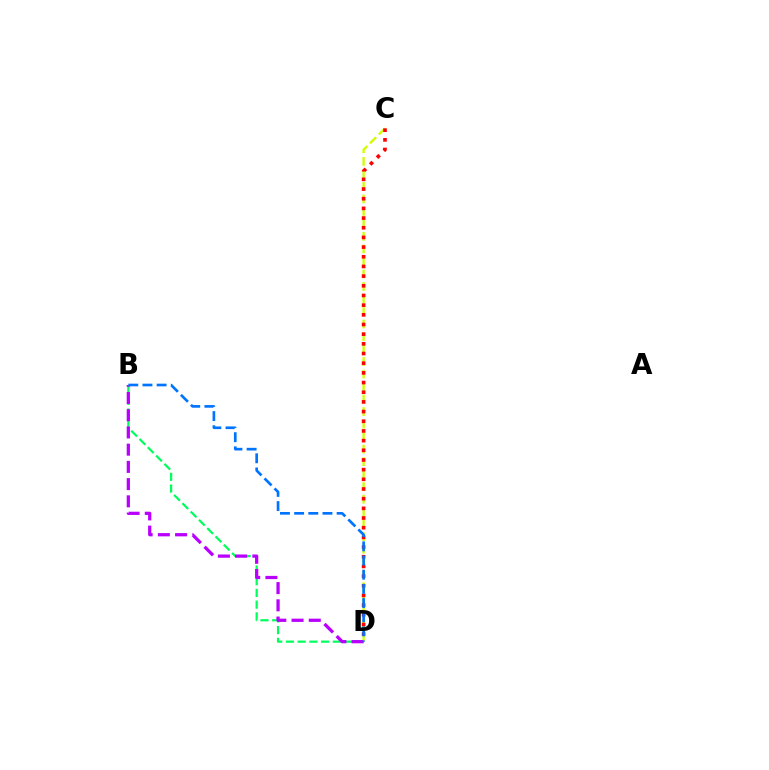{('B', 'D'): [{'color': '#00ff5c', 'line_style': 'dashed', 'thickness': 1.59}, {'color': '#b900ff', 'line_style': 'dashed', 'thickness': 2.34}, {'color': '#0074ff', 'line_style': 'dashed', 'thickness': 1.92}], ('C', 'D'): [{'color': '#d1ff00', 'line_style': 'dashed', 'thickness': 1.7}, {'color': '#ff0000', 'line_style': 'dotted', 'thickness': 2.63}]}